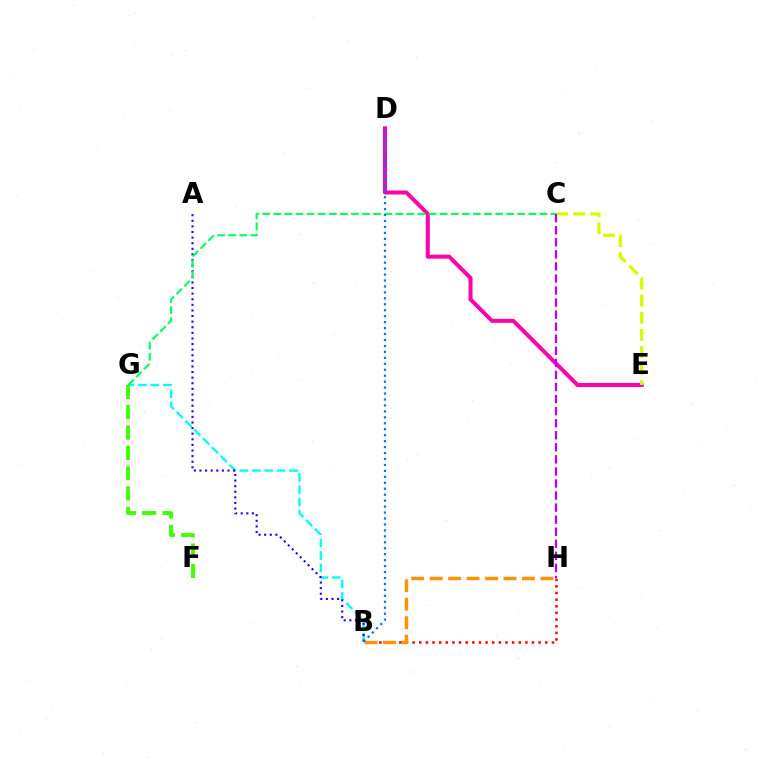{('B', 'G'): [{'color': '#00fff6', 'line_style': 'dashed', 'thickness': 1.69}], ('B', 'H'): [{'color': '#ff0000', 'line_style': 'dotted', 'thickness': 1.8}, {'color': '#ff9400', 'line_style': 'dashed', 'thickness': 2.51}], ('A', 'B'): [{'color': '#2500ff', 'line_style': 'dotted', 'thickness': 1.52}], ('D', 'E'): [{'color': '#ff00ac', 'line_style': 'solid', 'thickness': 2.87}], ('C', 'G'): [{'color': '#00ff5c', 'line_style': 'dashed', 'thickness': 1.51}], ('F', 'G'): [{'color': '#3dff00', 'line_style': 'dashed', 'thickness': 2.76}], ('C', 'E'): [{'color': '#d1ff00', 'line_style': 'dashed', 'thickness': 2.32}], ('C', 'H'): [{'color': '#b900ff', 'line_style': 'dashed', 'thickness': 1.64}], ('B', 'D'): [{'color': '#0074ff', 'line_style': 'dotted', 'thickness': 1.62}]}